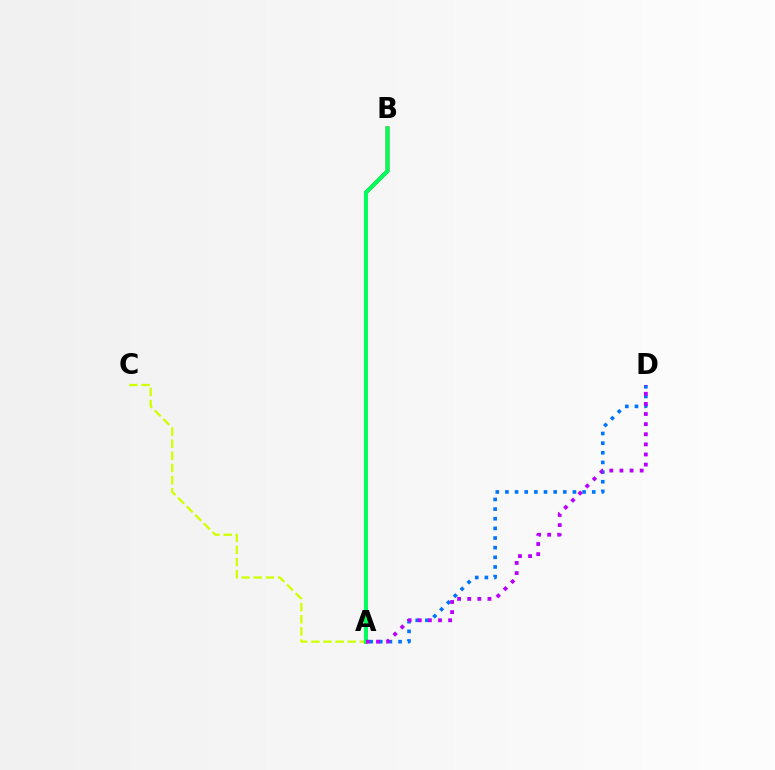{('A', 'D'): [{'color': '#0074ff', 'line_style': 'dotted', 'thickness': 2.62}, {'color': '#b900ff', 'line_style': 'dotted', 'thickness': 2.75}], ('A', 'C'): [{'color': '#d1ff00', 'line_style': 'dashed', 'thickness': 1.65}], ('A', 'B'): [{'color': '#ff0000', 'line_style': 'solid', 'thickness': 2.69}, {'color': '#00ff5c', 'line_style': 'solid', 'thickness': 2.95}]}